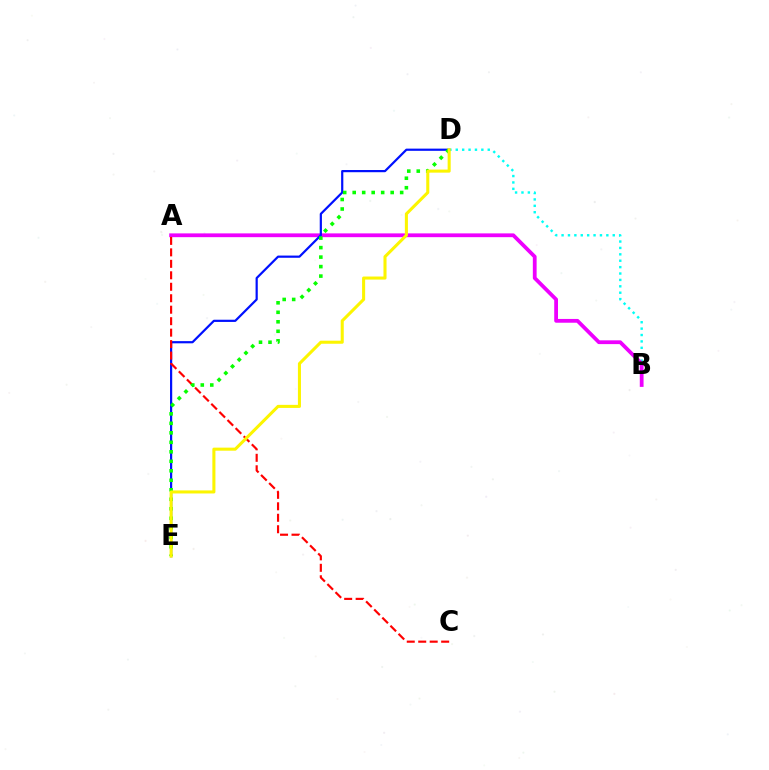{('B', 'D'): [{'color': '#00fff6', 'line_style': 'dotted', 'thickness': 1.74}], ('A', 'B'): [{'color': '#ee00ff', 'line_style': 'solid', 'thickness': 2.72}], ('D', 'E'): [{'color': '#0010ff', 'line_style': 'solid', 'thickness': 1.59}, {'color': '#08ff00', 'line_style': 'dotted', 'thickness': 2.58}, {'color': '#fcf500', 'line_style': 'solid', 'thickness': 2.2}], ('A', 'C'): [{'color': '#ff0000', 'line_style': 'dashed', 'thickness': 1.56}]}